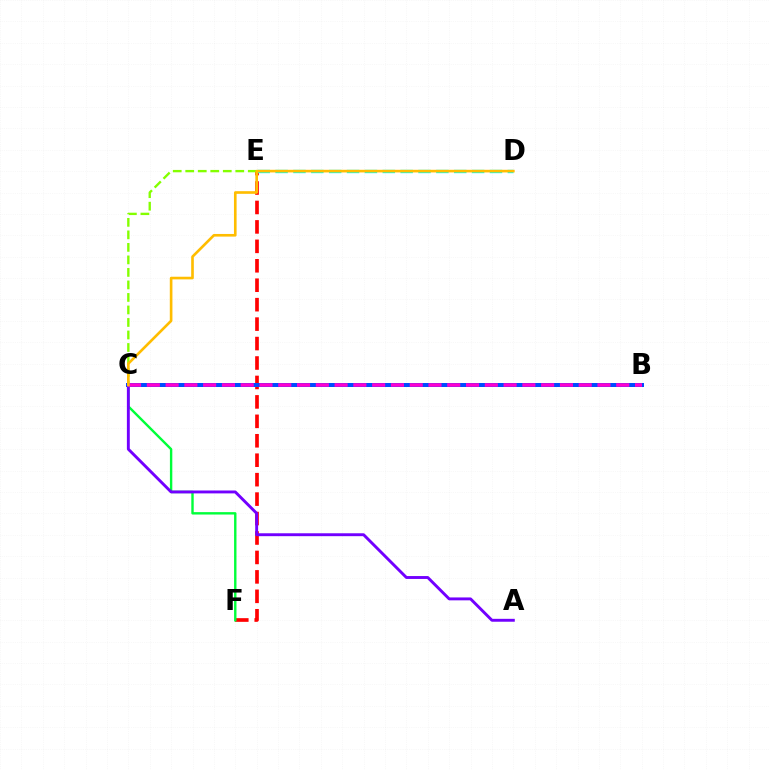{('E', 'F'): [{'color': '#ff0000', 'line_style': 'dashed', 'thickness': 2.64}], ('D', 'E'): [{'color': '#00fff6', 'line_style': 'dashed', 'thickness': 2.43}], ('B', 'C'): [{'color': '#004bff', 'line_style': 'solid', 'thickness': 2.87}, {'color': '#ff00cf', 'line_style': 'dashed', 'thickness': 2.55}], ('C', 'E'): [{'color': '#84ff00', 'line_style': 'dashed', 'thickness': 1.7}], ('C', 'F'): [{'color': '#00ff39', 'line_style': 'solid', 'thickness': 1.73}], ('A', 'C'): [{'color': '#7200ff', 'line_style': 'solid', 'thickness': 2.09}], ('C', 'D'): [{'color': '#ffbd00', 'line_style': 'solid', 'thickness': 1.9}]}